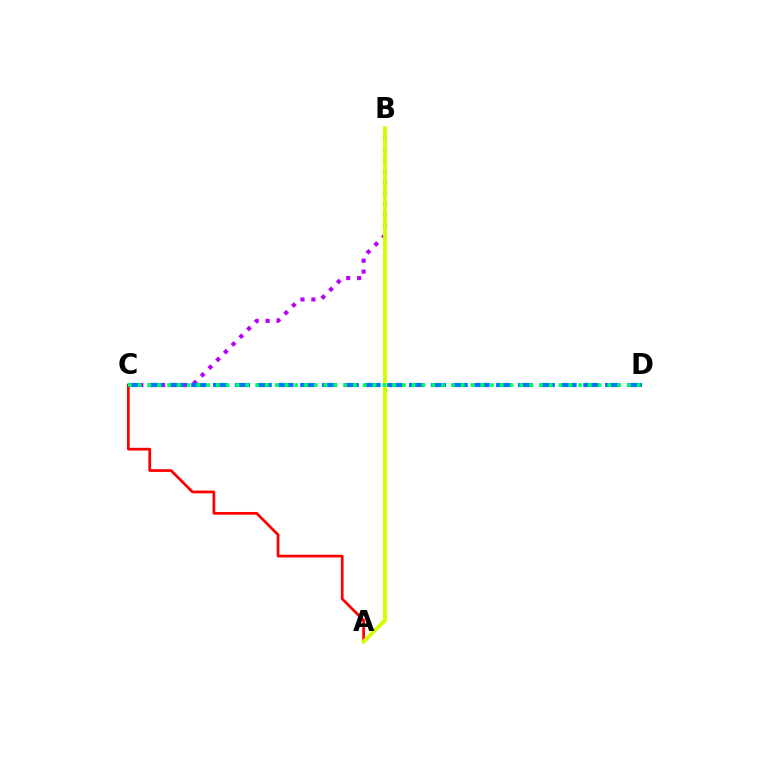{('A', 'C'): [{'color': '#ff0000', 'line_style': 'solid', 'thickness': 1.96}], ('B', 'C'): [{'color': '#b900ff', 'line_style': 'dotted', 'thickness': 2.97}], ('C', 'D'): [{'color': '#0074ff', 'line_style': 'dashed', 'thickness': 2.96}, {'color': '#00ff5c', 'line_style': 'dotted', 'thickness': 2.66}], ('A', 'B'): [{'color': '#d1ff00', 'line_style': 'solid', 'thickness': 2.78}]}